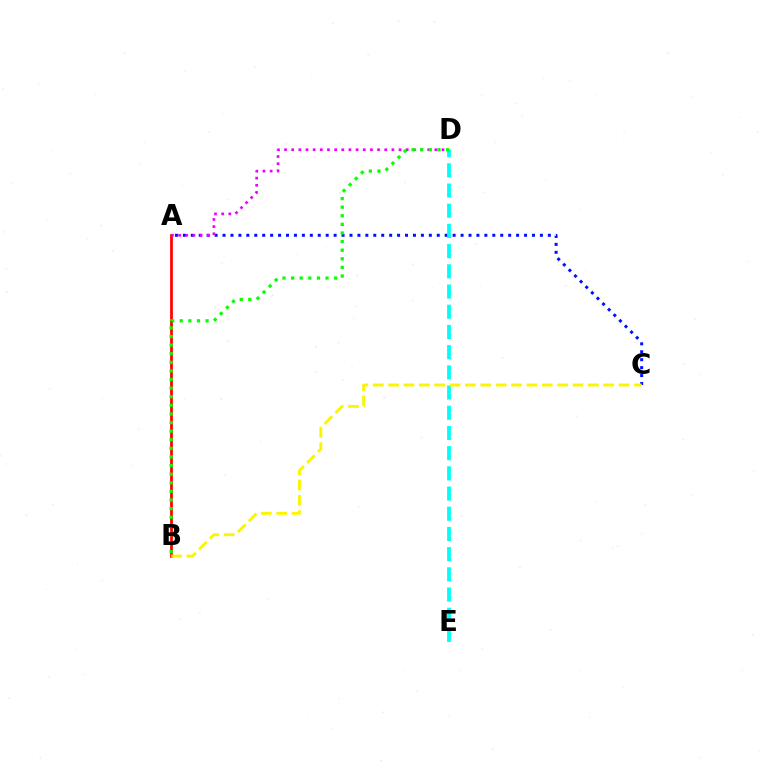{('A', 'C'): [{'color': '#0010ff', 'line_style': 'dotted', 'thickness': 2.16}], ('A', 'B'): [{'color': '#ff0000', 'line_style': 'solid', 'thickness': 1.97}], ('A', 'D'): [{'color': '#ee00ff', 'line_style': 'dotted', 'thickness': 1.94}], ('D', 'E'): [{'color': '#00fff6', 'line_style': 'dashed', 'thickness': 2.74}], ('B', 'C'): [{'color': '#fcf500', 'line_style': 'dashed', 'thickness': 2.09}], ('B', 'D'): [{'color': '#08ff00', 'line_style': 'dotted', 'thickness': 2.34}]}